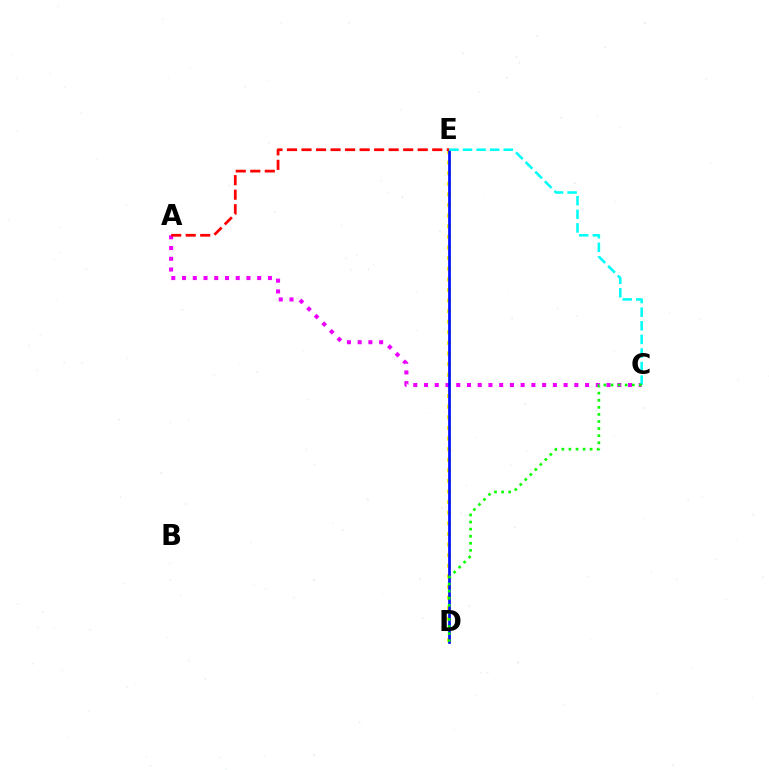{('D', 'E'): [{'color': '#fcf500', 'line_style': 'dotted', 'thickness': 2.88}, {'color': '#0010ff', 'line_style': 'solid', 'thickness': 1.95}], ('A', 'C'): [{'color': '#ee00ff', 'line_style': 'dotted', 'thickness': 2.92}], ('A', 'E'): [{'color': '#ff0000', 'line_style': 'dashed', 'thickness': 1.97}], ('C', 'E'): [{'color': '#00fff6', 'line_style': 'dashed', 'thickness': 1.85}], ('C', 'D'): [{'color': '#08ff00', 'line_style': 'dotted', 'thickness': 1.92}]}